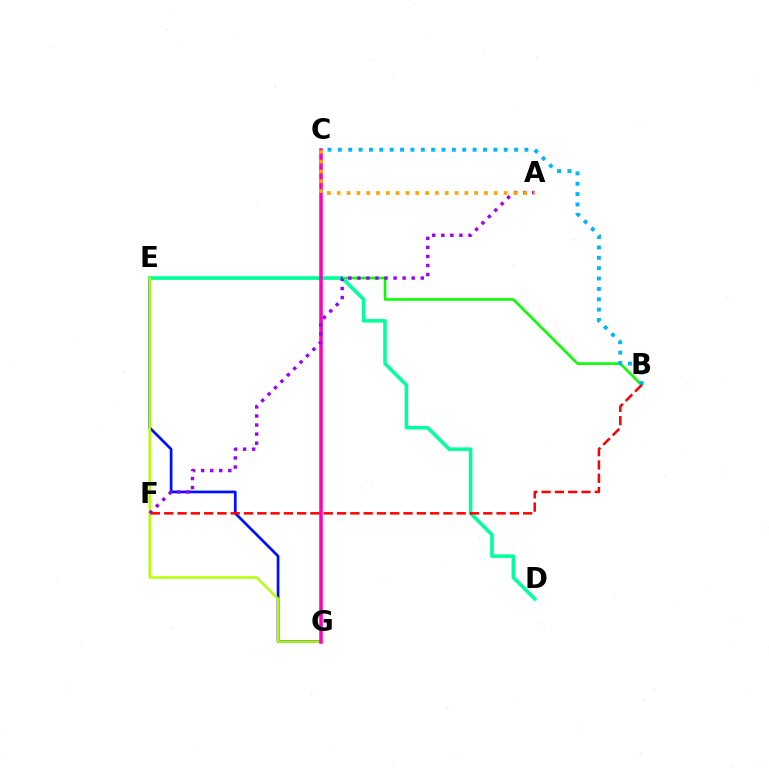{('B', 'E'): [{'color': '#08ff00', 'line_style': 'solid', 'thickness': 1.87}], ('E', 'G'): [{'color': '#0010ff', 'line_style': 'solid', 'thickness': 1.96}, {'color': '#b3ff00', 'line_style': 'solid', 'thickness': 1.75}], ('D', 'E'): [{'color': '#00ff9d', 'line_style': 'solid', 'thickness': 2.55}], ('C', 'G'): [{'color': '#ff00bd', 'line_style': 'solid', 'thickness': 2.54}], ('B', 'C'): [{'color': '#00b5ff', 'line_style': 'dotted', 'thickness': 2.82}], ('A', 'F'): [{'color': '#9b00ff', 'line_style': 'dotted', 'thickness': 2.46}], ('B', 'F'): [{'color': '#ff0000', 'line_style': 'dashed', 'thickness': 1.81}], ('A', 'C'): [{'color': '#ffa500', 'line_style': 'dotted', 'thickness': 2.67}]}